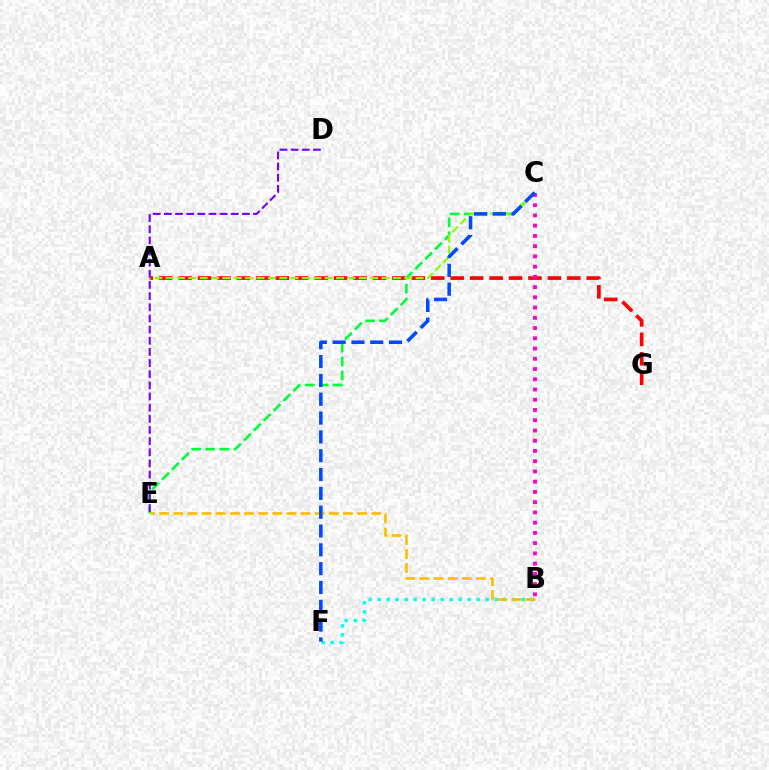{('B', 'F'): [{'color': '#00fff6', 'line_style': 'dotted', 'thickness': 2.45}], ('A', 'G'): [{'color': '#ff0000', 'line_style': 'dashed', 'thickness': 2.64}], ('B', 'E'): [{'color': '#ffbd00', 'line_style': 'dashed', 'thickness': 1.92}], ('C', 'E'): [{'color': '#00ff39', 'line_style': 'dashed', 'thickness': 1.9}], ('A', 'C'): [{'color': '#84ff00', 'line_style': 'dashed', 'thickness': 1.54}], ('B', 'C'): [{'color': '#ff00cf', 'line_style': 'dotted', 'thickness': 2.78}], ('C', 'F'): [{'color': '#004bff', 'line_style': 'dashed', 'thickness': 2.56}], ('D', 'E'): [{'color': '#7200ff', 'line_style': 'dashed', 'thickness': 1.51}]}